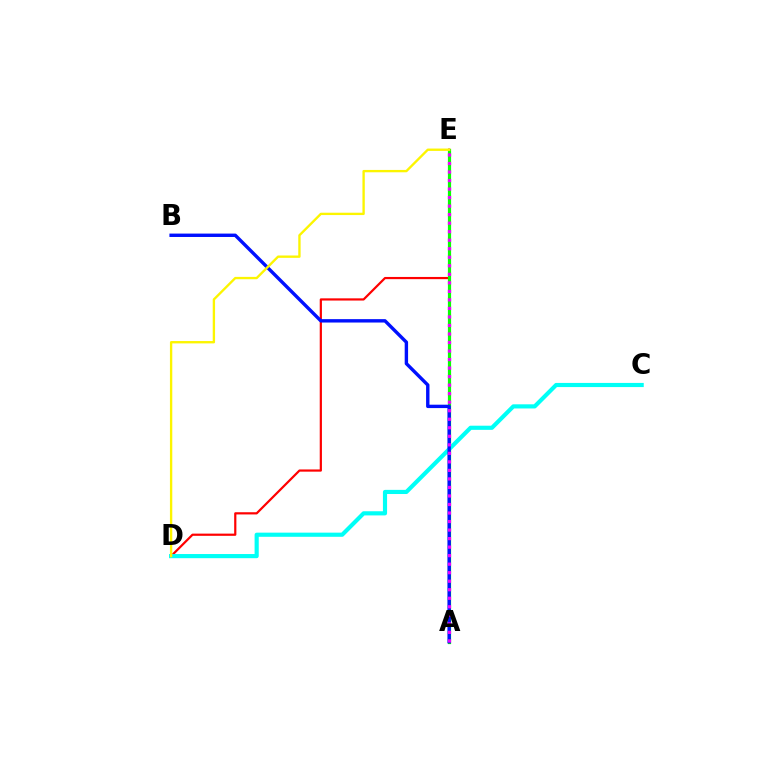{('D', 'E'): [{'color': '#ff0000', 'line_style': 'solid', 'thickness': 1.59}, {'color': '#fcf500', 'line_style': 'solid', 'thickness': 1.69}], ('A', 'E'): [{'color': '#08ff00', 'line_style': 'solid', 'thickness': 2.3}, {'color': '#ee00ff', 'line_style': 'dotted', 'thickness': 2.32}], ('C', 'D'): [{'color': '#00fff6', 'line_style': 'solid', 'thickness': 2.99}], ('A', 'B'): [{'color': '#0010ff', 'line_style': 'solid', 'thickness': 2.44}]}